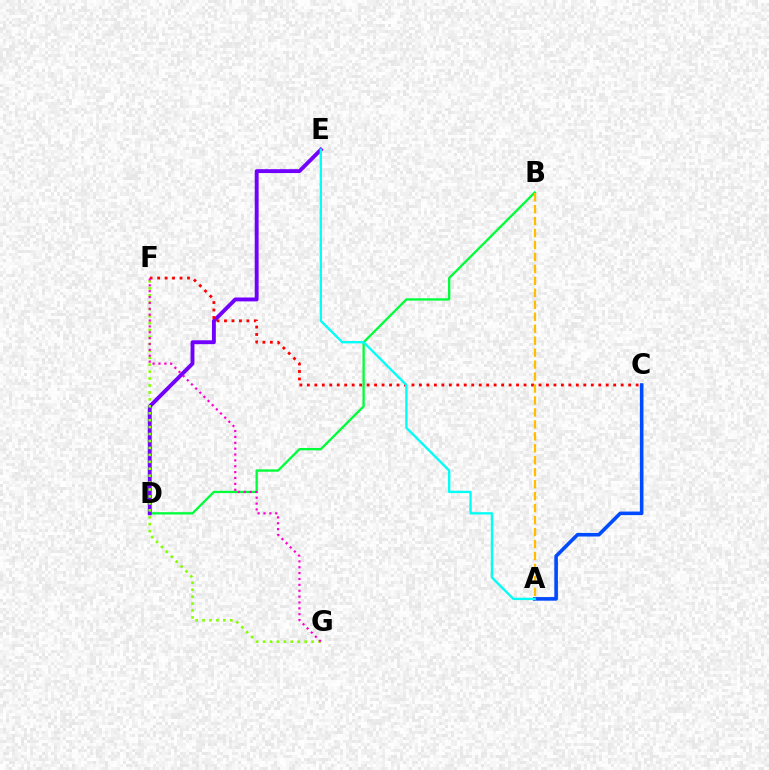{('B', 'D'): [{'color': '#00ff39', 'line_style': 'solid', 'thickness': 1.67}], ('D', 'E'): [{'color': '#7200ff', 'line_style': 'solid', 'thickness': 2.8}], ('F', 'G'): [{'color': '#84ff00', 'line_style': 'dotted', 'thickness': 1.88}, {'color': '#ff00cf', 'line_style': 'dotted', 'thickness': 1.59}], ('A', 'C'): [{'color': '#004bff', 'line_style': 'solid', 'thickness': 2.59}], ('C', 'F'): [{'color': '#ff0000', 'line_style': 'dotted', 'thickness': 2.03}], ('A', 'B'): [{'color': '#ffbd00', 'line_style': 'dashed', 'thickness': 1.62}], ('A', 'E'): [{'color': '#00fff6', 'line_style': 'solid', 'thickness': 1.67}]}